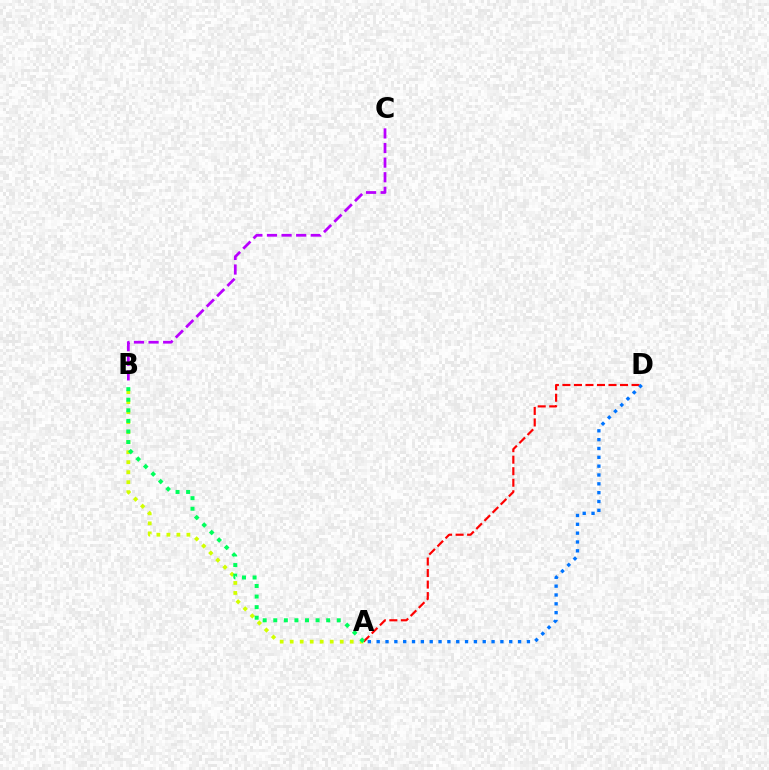{('A', 'D'): [{'color': '#ff0000', 'line_style': 'dashed', 'thickness': 1.57}, {'color': '#0074ff', 'line_style': 'dotted', 'thickness': 2.4}], ('A', 'B'): [{'color': '#d1ff00', 'line_style': 'dotted', 'thickness': 2.72}, {'color': '#00ff5c', 'line_style': 'dotted', 'thickness': 2.87}], ('B', 'C'): [{'color': '#b900ff', 'line_style': 'dashed', 'thickness': 1.98}]}